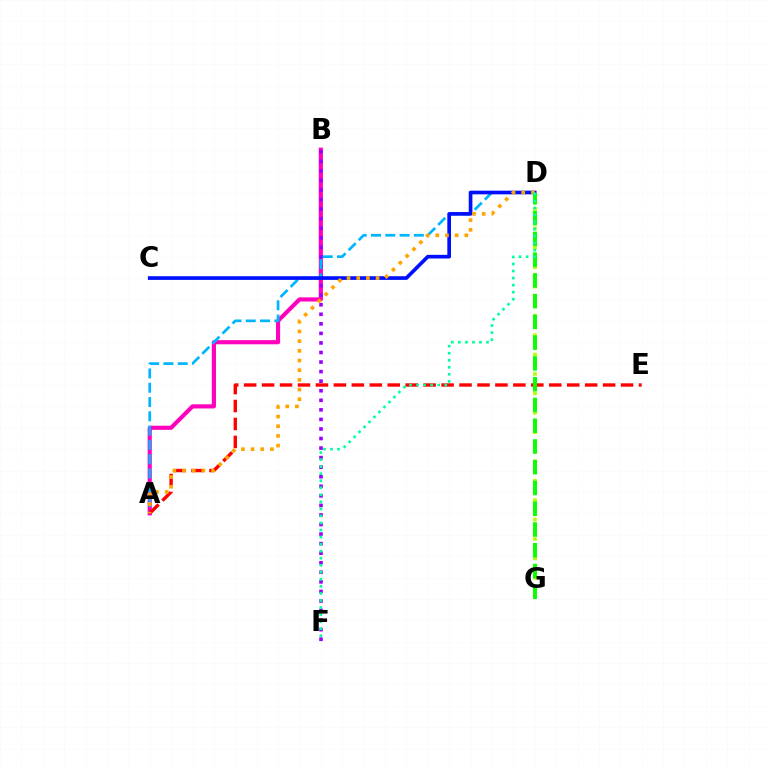{('A', 'B'): [{'color': '#ff00bd', 'line_style': 'solid', 'thickness': 2.98}], ('B', 'F'): [{'color': '#9b00ff', 'line_style': 'dotted', 'thickness': 2.6}], ('A', 'D'): [{'color': '#00b5ff', 'line_style': 'dashed', 'thickness': 1.94}, {'color': '#ffa500', 'line_style': 'dotted', 'thickness': 2.63}], ('C', 'D'): [{'color': '#0010ff', 'line_style': 'solid', 'thickness': 2.65}], ('D', 'G'): [{'color': '#b3ff00', 'line_style': 'dotted', 'thickness': 2.64}, {'color': '#08ff00', 'line_style': 'dashed', 'thickness': 2.82}], ('A', 'E'): [{'color': '#ff0000', 'line_style': 'dashed', 'thickness': 2.44}], ('D', 'F'): [{'color': '#00ff9d', 'line_style': 'dotted', 'thickness': 1.91}]}